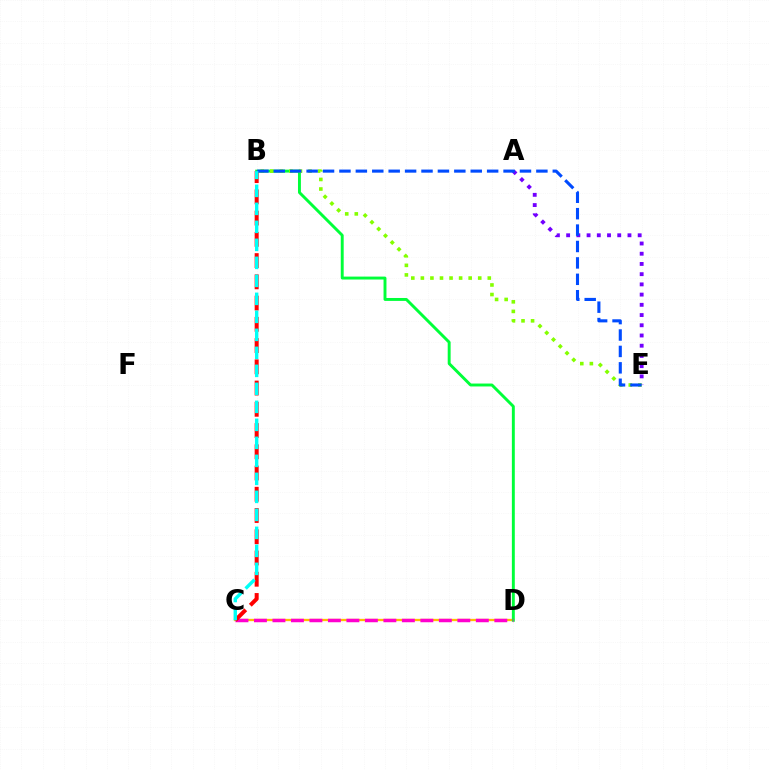{('A', 'E'): [{'color': '#7200ff', 'line_style': 'dotted', 'thickness': 2.78}], ('C', 'D'): [{'color': '#ffbd00', 'line_style': 'solid', 'thickness': 1.66}, {'color': '#ff00cf', 'line_style': 'dashed', 'thickness': 2.51}], ('B', 'D'): [{'color': '#00ff39', 'line_style': 'solid', 'thickness': 2.1}], ('B', 'E'): [{'color': '#84ff00', 'line_style': 'dotted', 'thickness': 2.6}, {'color': '#004bff', 'line_style': 'dashed', 'thickness': 2.23}], ('B', 'C'): [{'color': '#ff0000', 'line_style': 'dashed', 'thickness': 2.89}, {'color': '#00fff6', 'line_style': 'dashed', 'thickness': 2.45}]}